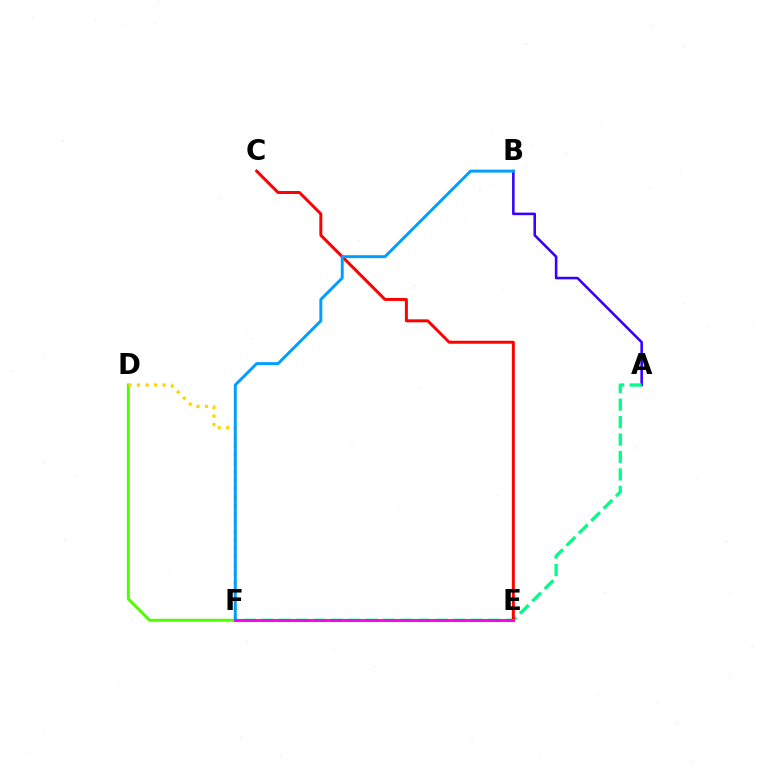{('D', 'F'): [{'color': '#4fff00', 'line_style': 'solid', 'thickness': 2.15}, {'color': '#ffd500', 'line_style': 'dotted', 'thickness': 2.32}], ('A', 'B'): [{'color': '#3700ff', 'line_style': 'solid', 'thickness': 1.85}], ('A', 'F'): [{'color': '#00ff86', 'line_style': 'dashed', 'thickness': 2.37}], ('C', 'E'): [{'color': '#ff0000', 'line_style': 'solid', 'thickness': 2.14}], ('B', 'F'): [{'color': '#009eff', 'line_style': 'solid', 'thickness': 2.11}], ('E', 'F'): [{'color': '#ff00ed', 'line_style': 'solid', 'thickness': 2.09}]}